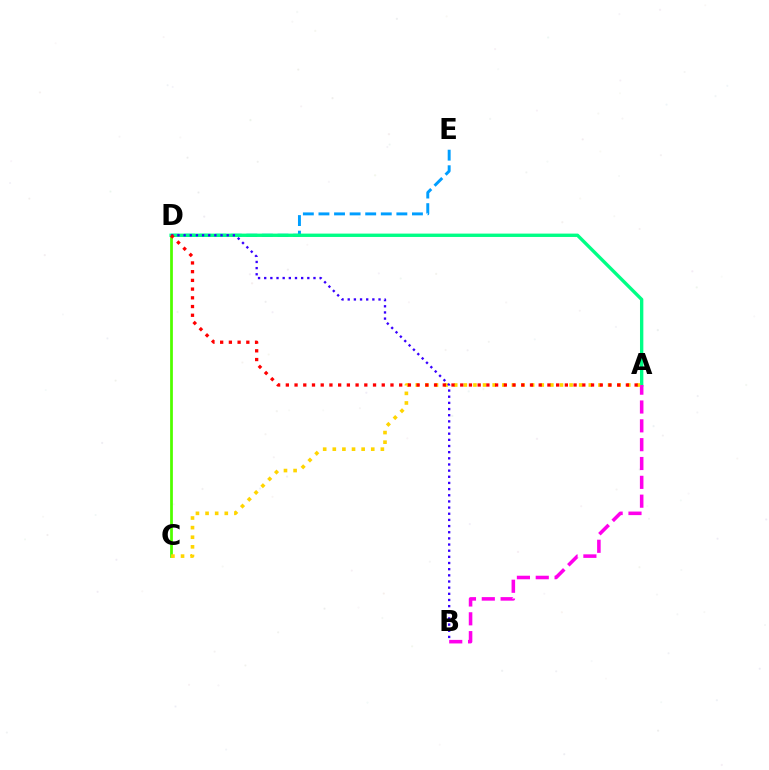{('C', 'D'): [{'color': '#4fff00', 'line_style': 'solid', 'thickness': 1.98}], ('D', 'E'): [{'color': '#009eff', 'line_style': 'dashed', 'thickness': 2.12}], ('A', 'D'): [{'color': '#00ff86', 'line_style': 'solid', 'thickness': 2.42}, {'color': '#ff0000', 'line_style': 'dotted', 'thickness': 2.37}], ('A', 'B'): [{'color': '#ff00ed', 'line_style': 'dashed', 'thickness': 2.56}], ('A', 'C'): [{'color': '#ffd500', 'line_style': 'dotted', 'thickness': 2.61}], ('B', 'D'): [{'color': '#3700ff', 'line_style': 'dotted', 'thickness': 1.67}]}